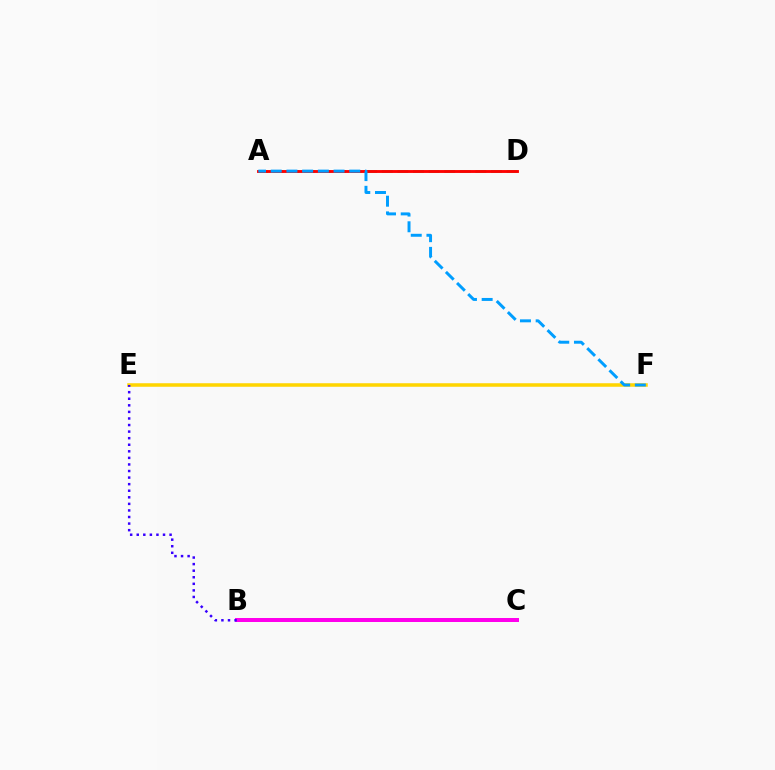{('E', 'F'): [{'color': '#ffd500', 'line_style': 'solid', 'thickness': 2.54}], ('B', 'C'): [{'color': '#4fff00', 'line_style': 'solid', 'thickness': 1.74}, {'color': '#ff00ed', 'line_style': 'solid', 'thickness': 2.88}], ('A', 'D'): [{'color': '#00ff86', 'line_style': 'dashed', 'thickness': 2.12}, {'color': '#ff0000', 'line_style': 'solid', 'thickness': 2.07}], ('B', 'E'): [{'color': '#3700ff', 'line_style': 'dotted', 'thickness': 1.79}], ('A', 'F'): [{'color': '#009eff', 'line_style': 'dashed', 'thickness': 2.13}]}